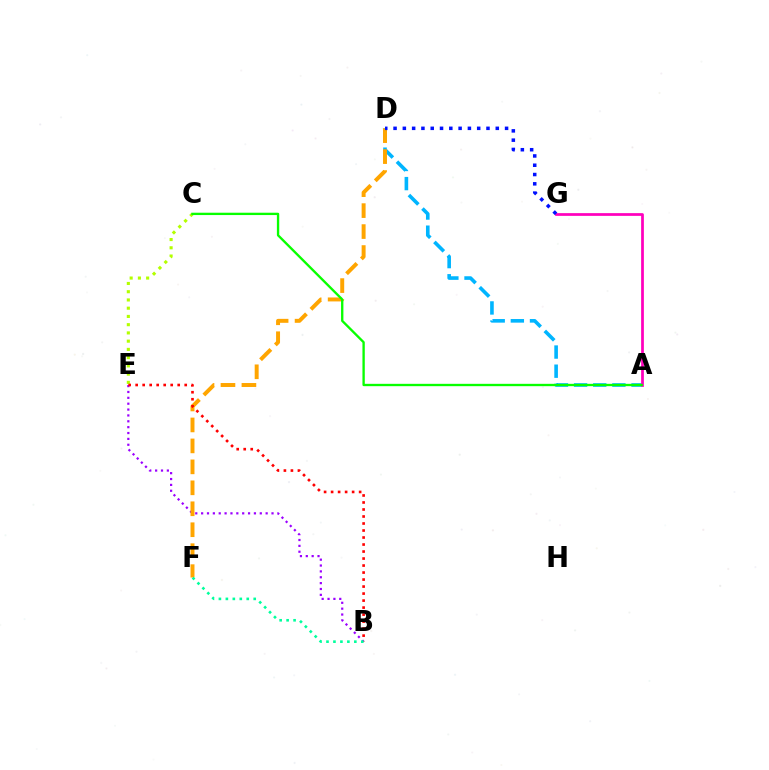{('C', 'E'): [{'color': '#b3ff00', 'line_style': 'dotted', 'thickness': 2.24}], ('A', 'D'): [{'color': '#00b5ff', 'line_style': 'dashed', 'thickness': 2.6}], ('B', 'E'): [{'color': '#9b00ff', 'line_style': 'dotted', 'thickness': 1.59}, {'color': '#ff0000', 'line_style': 'dotted', 'thickness': 1.9}], ('D', 'F'): [{'color': '#ffa500', 'line_style': 'dashed', 'thickness': 2.85}], ('A', 'G'): [{'color': '#ff00bd', 'line_style': 'solid', 'thickness': 1.97}], ('A', 'C'): [{'color': '#08ff00', 'line_style': 'solid', 'thickness': 1.69}], ('D', 'G'): [{'color': '#0010ff', 'line_style': 'dotted', 'thickness': 2.52}], ('B', 'F'): [{'color': '#00ff9d', 'line_style': 'dotted', 'thickness': 1.89}]}